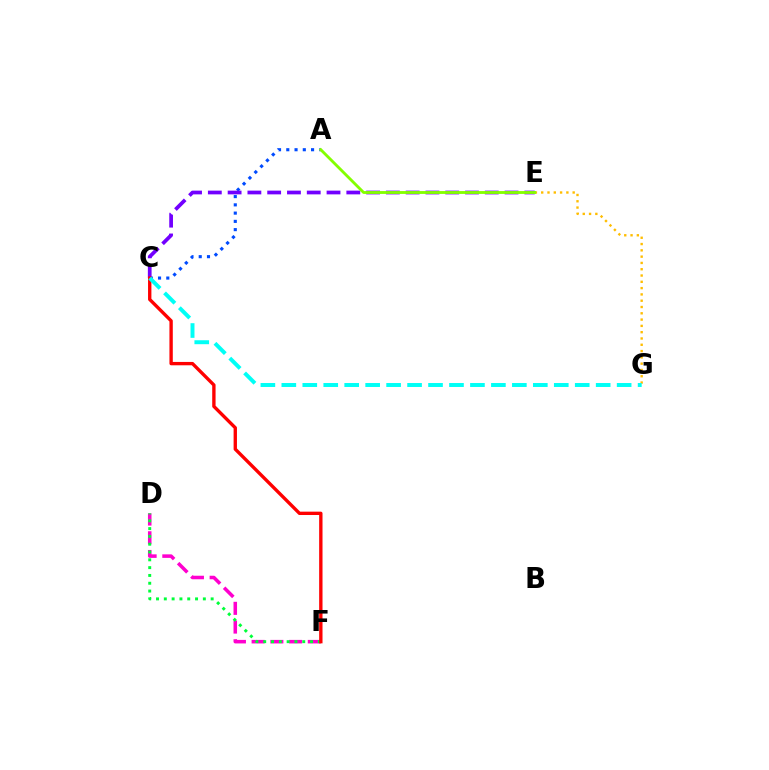{('A', 'C'): [{'color': '#004bff', 'line_style': 'dotted', 'thickness': 2.24}], ('D', 'F'): [{'color': '#ff00cf', 'line_style': 'dashed', 'thickness': 2.54}, {'color': '#00ff39', 'line_style': 'dotted', 'thickness': 2.12}], ('E', 'G'): [{'color': '#ffbd00', 'line_style': 'dotted', 'thickness': 1.71}], ('C', 'E'): [{'color': '#7200ff', 'line_style': 'dashed', 'thickness': 2.69}], ('C', 'F'): [{'color': '#ff0000', 'line_style': 'solid', 'thickness': 2.42}], ('C', 'G'): [{'color': '#00fff6', 'line_style': 'dashed', 'thickness': 2.85}], ('A', 'E'): [{'color': '#84ff00', 'line_style': 'solid', 'thickness': 2.05}]}